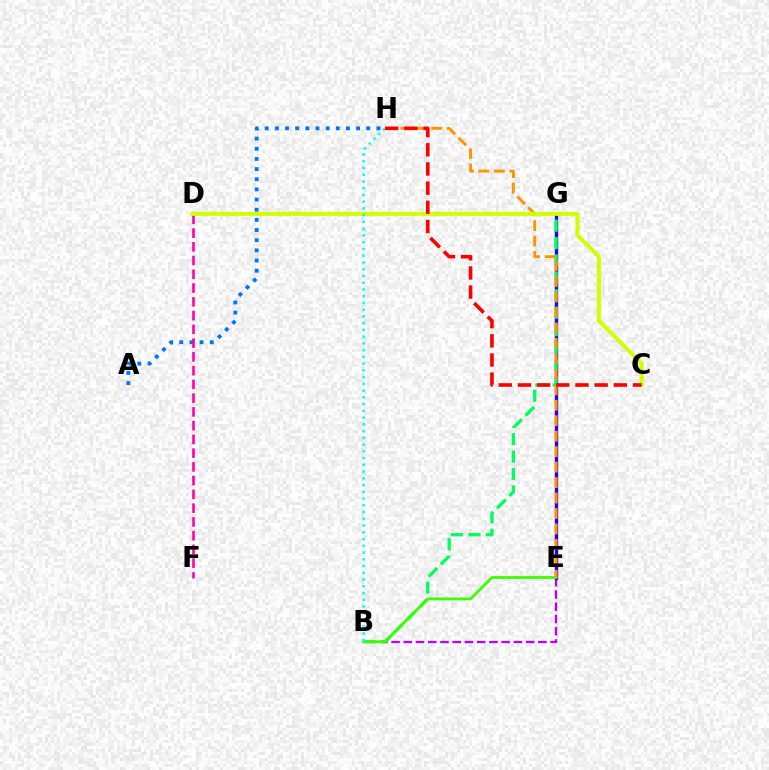{('B', 'E'): [{'color': '#b900ff', 'line_style': 'dashed', 'thickness': 1.66}, {'color': '#3dff00', 'line_style': 'solid', 'thickness': 2.03}], ('E', 'G'): [{'color': '#2500ff', 'line_style': 'solid', 'thickness': 2.42}], ('A', 'H'): [{'color': '#0074ff', 'line_style': 'dotted', 'thickness': 2.76}], ('B', 'G'): [{'color': '#00ff5c', 'line_style': 'dashed', 'thickness': 2.37}], ('D', 'F'): [{'color': '#ff00ac', 'line_style': 'dashed', 'thickness': 1.87}], ('E', 'H'): [{'color': '#ff9400', 'line_style': 'dashed', 'thickness': 2.1}], ('C', 'D'): [{'color': '#d1ff00', 'line_style': 'solid', 'thickness': 2.89}], ('B', 'H'): [{'color': '#00fff6', 'line_style': 'dotted', 'thickness': 1.83}], ('C', 'H'): [{'color': '#ff0000', 'line_style': 'dashed', 'thickness': 2.61}]}